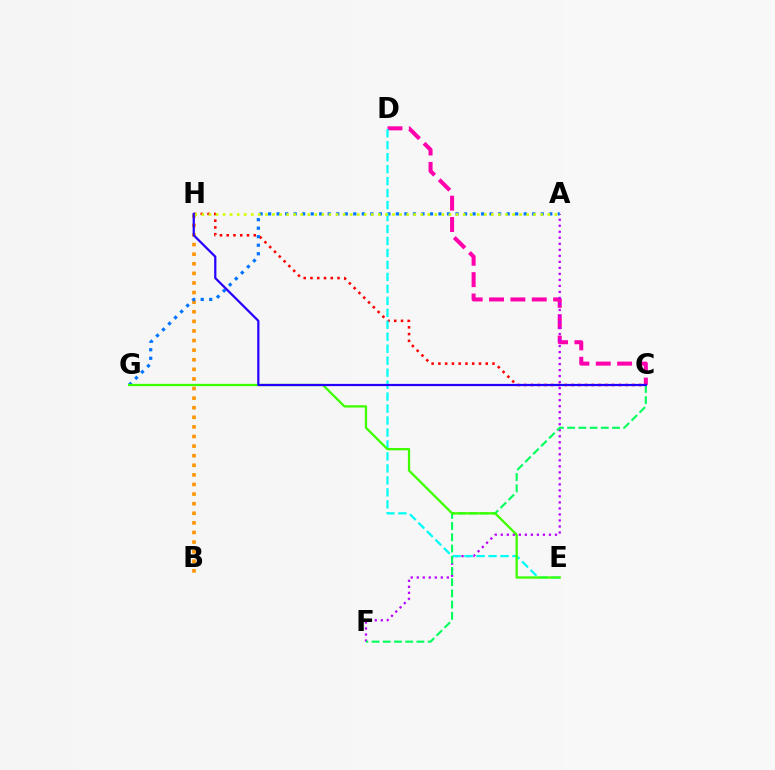{('C', 'D'): [{'color': '#ff00ac', 'line_style': 'dashed', 'thickness': 2.9}], ('B', 'H'): [{'color': '#ff9400', 'line_style': 'dotted', 'thickness': 2.61}], ('A', 'F'): [{'color': '#b900ff', 'line_style': 'dotted', 'thickness': 1.63}], ('C', 'H'): [{'color': '#ff0000', 'line_style': 'dotted', 'thickness': 1.84}, {'color': '#2500ff', 'line_style': 'solid', 'thickness': 1.6}], ('A', 'G'): [{'color': '#0074ff', 'line_style': 'dotted', 'thickness': 2.31}], ('D', 'E'): [{'color': '#00fff6', 'line_style': 'dashed', 'thickness': 1.63}], ('A', 'H'): [{'color': '#d1ff00', 'line_style': 'dotted', 'thickness': 1.92}], ('C', 'F'): [{'color': '#00ff5c', 'line_style': 'dashed', 'thickness': 1.52}], ('E', 'G'): [{'color': '#3dff00', 'line_style': 'solid', 'thickness': 1.65}]}